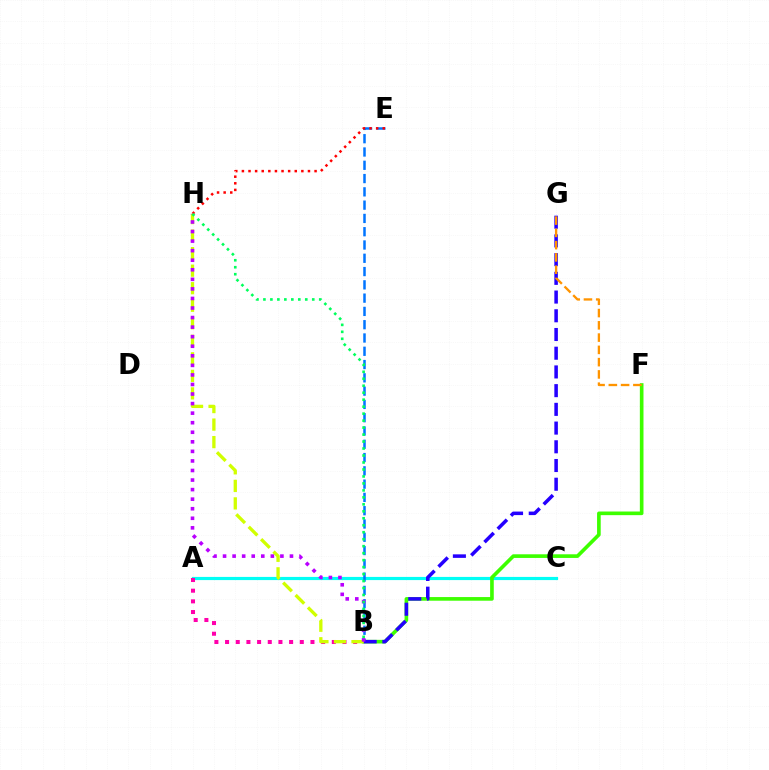{('A', 'C'): [{'color': '#00fff6', 'line_style': 'solid', 'thickness': 2.28}], ('B', 'E'): [{'color': '#0074ff', 'line_style': 'dashed', 'thickness': 1.8}], ('B', 'F'): [{'color': '#3dff00', 'line_style': 'solid', 'thickness': 2.62}], ('A', 'B'): [{'color': '#ff00ac', 'line_style': 'dotted', 'thickness': 2.9}], ('B', 'G'): [{'color': '#2500ff', 'line_style': 'dashed', 'thickness': 2.54}], ('E', 'H'): [{'color': '#ff0000', 'line_style': 'dotted', 'thickness': 1.8}], ('B', 'H'): [{'color': '#d1ff00', 'line_style': 'dashed', 'thickness': 2.38}, {'color': '#b900ff', 'line_style': 'dotted', 'thickness': 2.6}, {'color': '#00ff5c', 'line_style': 'dotted', 'thickness': 1.9}], ('F', 'G'): [{'color': '#ff9400', 'line_style': 'dashed', 'thickness': 1.67}]}